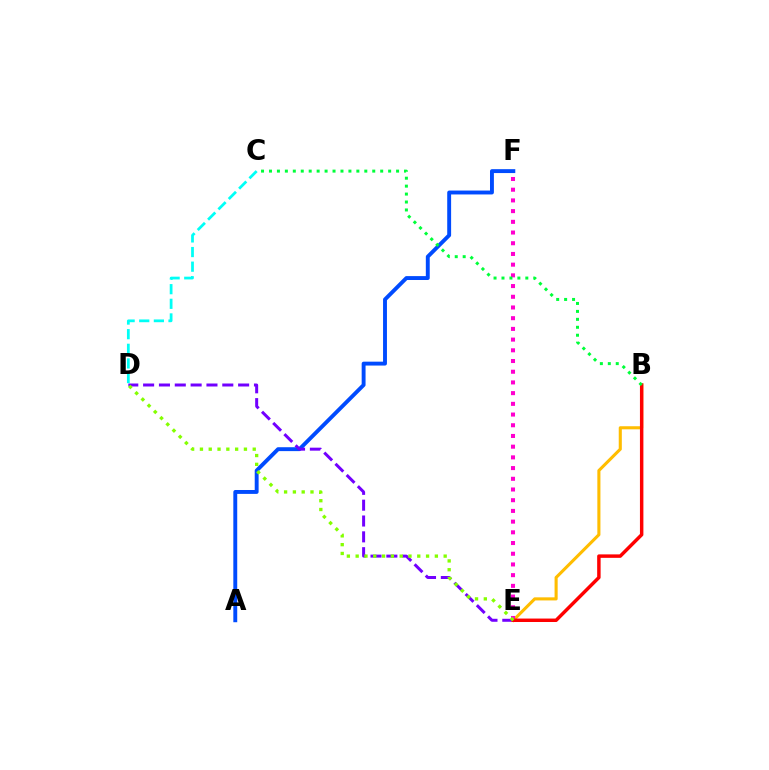{('B', 'E'): [{'color': '#ffbd00', 'line_style': 'solid', 'thickness': 2.22}, {'color': '#ff0000', 'line_style': 'solid', 'thickness': 2.49}], ('E', 'F'): [{'color': '#ff00cf', 'line_style': 'dotted', 'thickness': 2.91}], ('A', 'F'): [{'color': '#004bff', 'line_style': 'solid', 'thickness': 2.81}], ('D', 'E'): [{'color': '#7200ff', 'line_style': 'dashed', 'thickness': 2.15}, {'color': '#84ff00', 'line_style': 'dotted', 'thickness': 2.39}], ('B', 'C'): [{'color': '#00ff39', 'line_style': 'dotted', 'thickness': 2.16}], ('C', 'D'): [{'color': '#00fff6', 'line_style': 'dashed', 'thickness': 1.99}]}